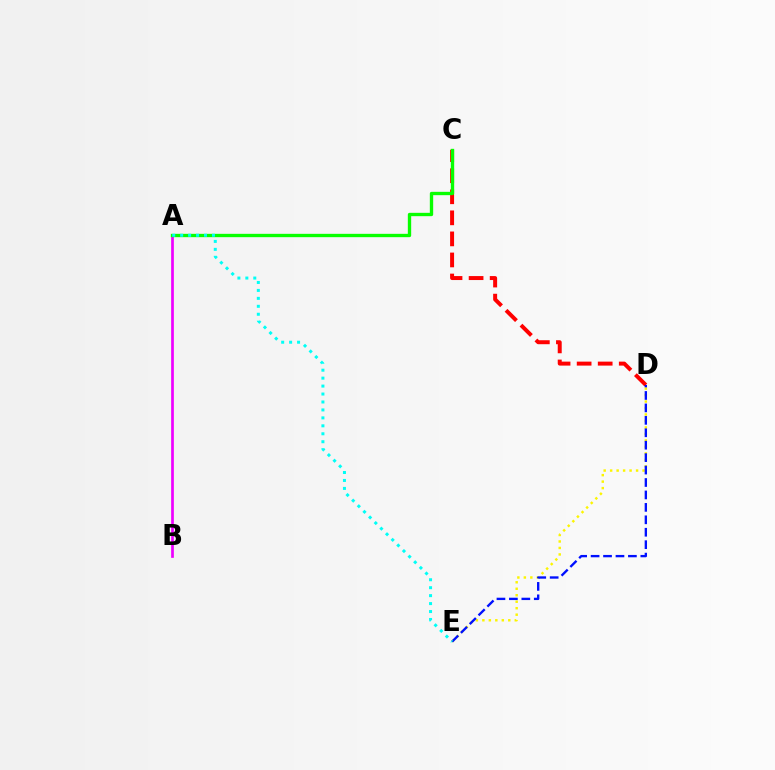{('A', 'B'): [{'color': '#ee00ff', 'line_style': 'solid', 'thickness': 1.94}], ('C', 'D'): [{'color': '#ff0000', 'line_style': 'dashed', 'thickness': 2.86}], ('A', 'C'): [{'color': '#08ff00', 'line_style': 'solid', 'thickness': 2.41}], ('D', 'E'): [{'color': '#fcf500', 'line_style': 'dotted', 'thickness': 1.76}, {'color': '#0010ff', 'line_style': 'dashed', 'thickness': 1.69}], ('A', 'E'): [{'color': '#00fff6', 'line_style': 'dotted', 'thickness': 2.16}]}